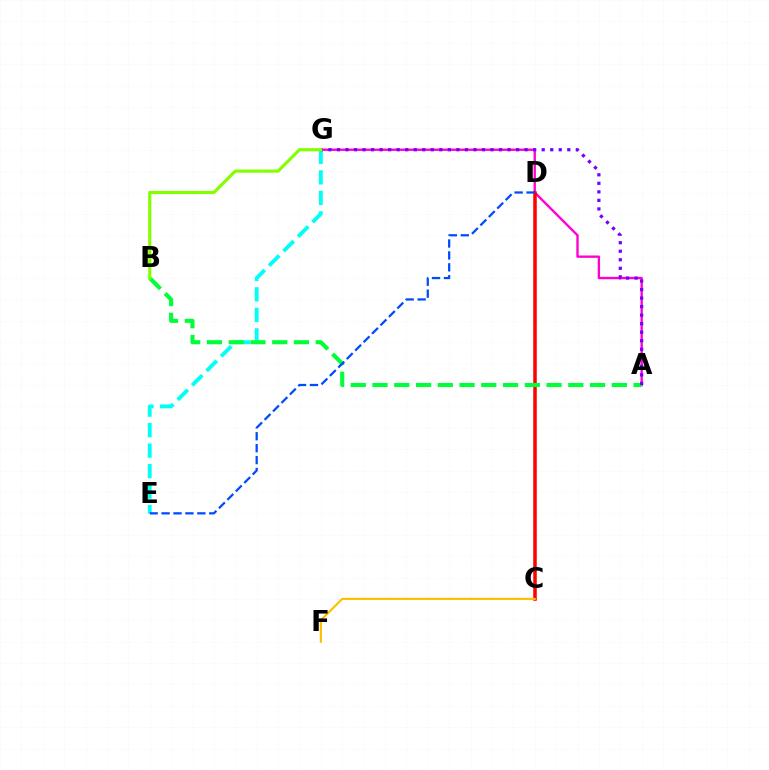{('E', 'G'): [{'color': '#00fff6', 'line_style': 'dashed', 'thickness': 2.79}], ('A', 'G'): [{'color': '#ff00cf', 'line_style': 'solid', 'thickness': 1.7}, {'color': '#7200ff', 'line_style': 'dotted', 'thickness': 2.32}], ('C', 'D'): [{'color': '#ff0000', 'line_style': 'solid', 'thickness': 2.54}], ('A', 'B'): [{'color': '#00ff39', 'line_style': 'dashed', 'thickness': 2.96}], ('C', 'F'): [{'color': '#ffbd00', 'line_style': 'solid', 'thickness': 1.53}], ('D', 'E'): [{'color': '#004bff', 'line_style': 'dashed', 'thickness': 1.62}], ('B', 'G'): [{'color': '#84ff00', 'line_style': 'solid', 'thickness': 2.28}]}